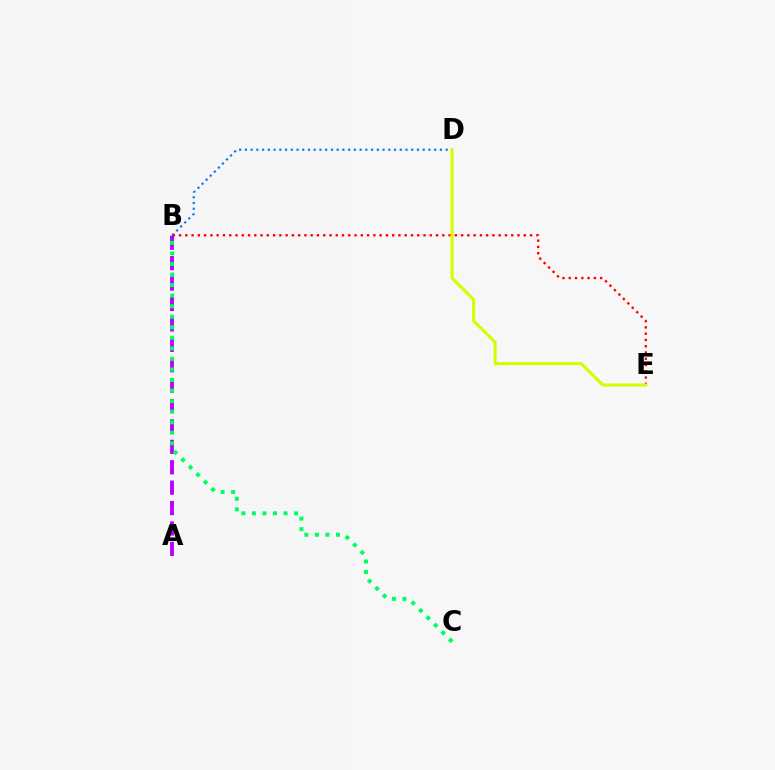{('A', 'B'): [{'color': '#b900ff', 'line_style': 'dashed', 'thickness': 2.77}], ('B', 'D'): [{'color': '#0074ff', 'line_style': 'dotted', 'thickness': 1.56}], ('B', 'E'): [{'color': '#ff0000', 'line_style': 'dotted', 'thickness': 1.7}], ('B', 'C'): [{'color': '#00ff5c', 'line_style': 'dotted', 'thickness': 2.87}], ('D', 'E'): [{'color': '#d1ff00', 'line_style': 'solid', 'thickness': 2.2}]}